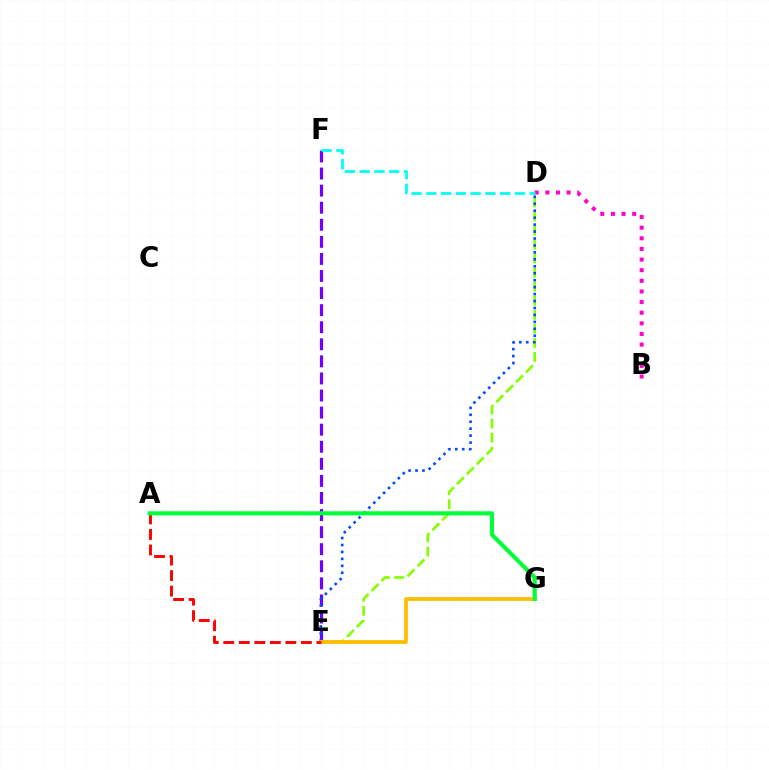{('E', 'F'): [{'color': '#7200ff', 'line_style': 'dashed', 'thickness': 2.32}], ('D', 'E'): [{'color': '#84ff00', 'line_style': 'dashed', 'thickness': 1.91}, {'color': '#004bff', 'line_style': 'dotted', 'thickness': 1.89}], ('B', 'D'): [{'color': '#ff00cf', 'line_style': 'dotted', 'thickness': 2.89}], ('E', 'G'): [{'color': '#ffbd00', 'line_style': 'solid', 'thickness': 2.7}], ('A', 'E'): [{'color': '#ff0000', 'line_style': 'dashed', 'thickness': 2.11}], ('A', 'G'): [{'color': '#00ff39', 'line_style': 'solid', 'thickness': 2.95}], ('D', 'F'): [{'color': '#00fff6', 'line_style': 'dashed', 'thickness': 2.01}]}